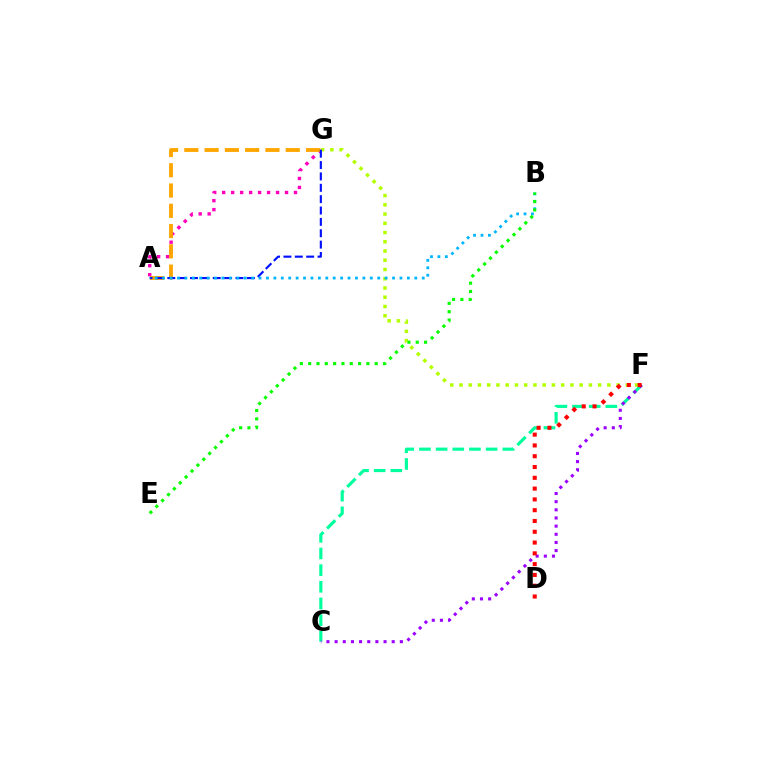{('A', 'G'): [{'color': '#ff00bd', 'line_style': 'dotted', 'thickness': 2.44}, {'color': '#ffa500', 'line_style': 'dashed', 'thickness': 2.76}, {'color': '#0010ff', 'line_style': 'dashed', 'thickness': 1.54}], ('C', 'F'): [{'color': '#00ff9d', 'line_style': 'dashed', 'thickness': 2.26}, {'color': '#9b00ff', 'line_style': 'dotted', 'thickness': 2.22}], ('F', 'G'): [{'color': '#b3ff00', 'line_style': 'dotted', 'thickness': 2.51}], ('A', 'B'): [{'color': '#00b5ff', 'line_style': 'dotted', 'thickness': 2.02}], ('B', 'E'): [{'color': '#08ff00', 'line_style': 'dotted', 'thickness': 2.26}], ('D', 'F'): [{'color': '#ff0000', 'line_style': 'dotted', 'thickness': 2.93}]}